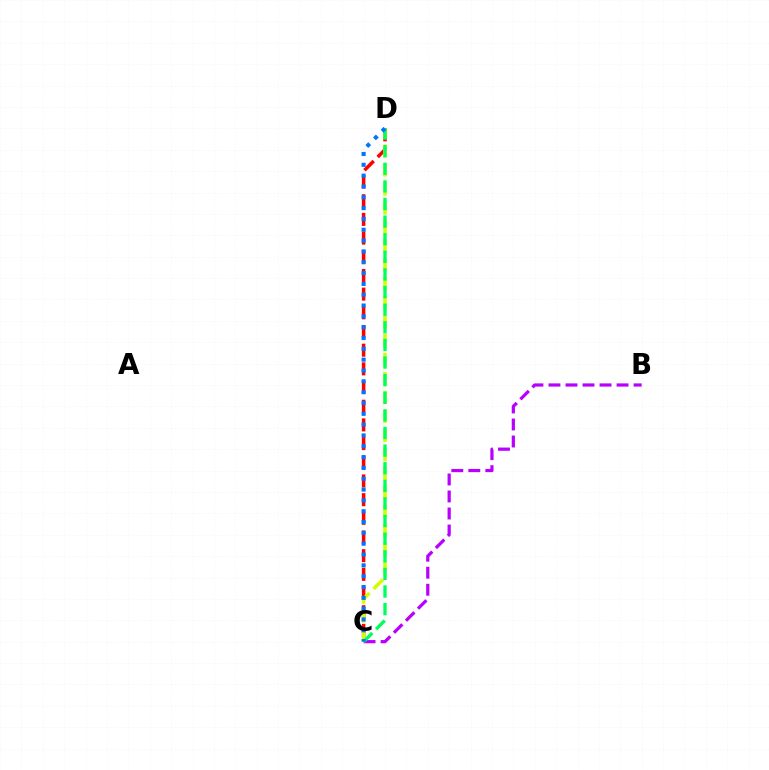{('C', 'D'): [{'color': '#ff0000', 'line_style': 'dashed', 'thickness': 2.54}, {'color': '#d1ff00', 'line_style': 'dashed', 'thickness': 2.58}, {'color': '#00ff5c', 'line_style': 'dashed', 'thickness': 2.39}, {'color': '#0074ff', 'line_style': 'dotted', 'thickness': 2.94}], ('B', 'C'): [{'color': '#b900ff', 'line_style': 'dashed', 'thickness': 2.31}]}